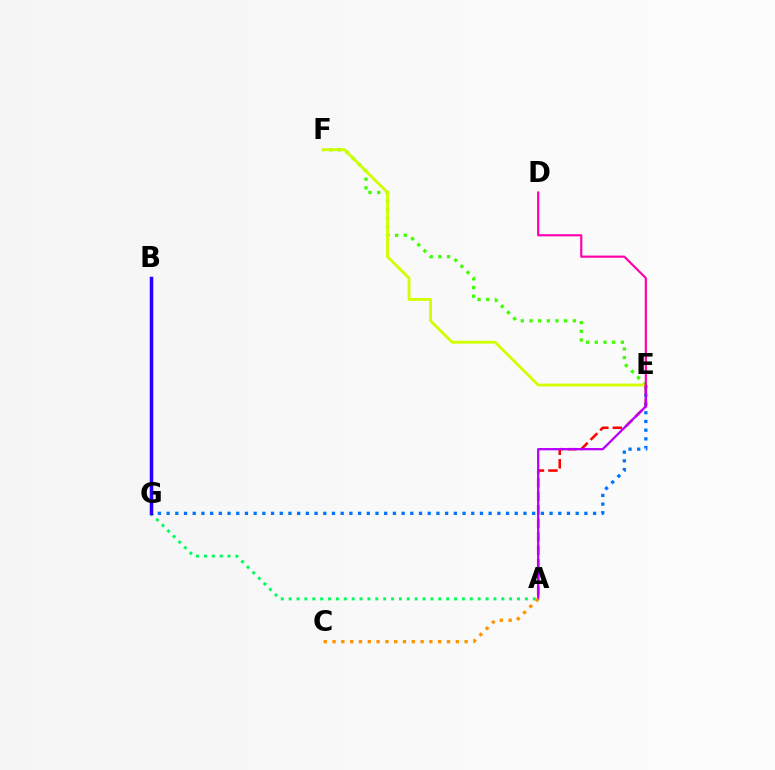{('E', 'F'): [{'color': '#3dff00', 'line_style': 'dotted', 'thickness': 2.36}, {'color': '#d1ff00', 'line_style': 'solid', 'thickness': 2.04}], ('E', 'G'): [{'color': '#0074ff', 'line_style': 'dotted', 'thickness': 2.36}], ('B', 'G'): [{'color': '#00fff6', 'line_style': 'dashed', 'thickness': 2.11}, {'color': '#2500ff', 'line_style': 'solid', 'thickness': 2.51}], ('A', 'G'): [{'color': '#00ff5c', 'line_style': 'dotted', 'thickness': 2.14}], ('A', 'E'): [{'color': '#ff0000', 'line_style': 'dashed', 'thickness': 1.83}, {'color': '#b900ff', 'line_style': 'solid', 'thickness': 1.65}], ('D', 'E'): [{'color': '#ff00ac', 'line_style': 'solid', 'thickness': 1.56}], ('A', 'C'): [{'color': '#ff9400', 'line_style': 'dotted', 'thickness': 2.39}]}